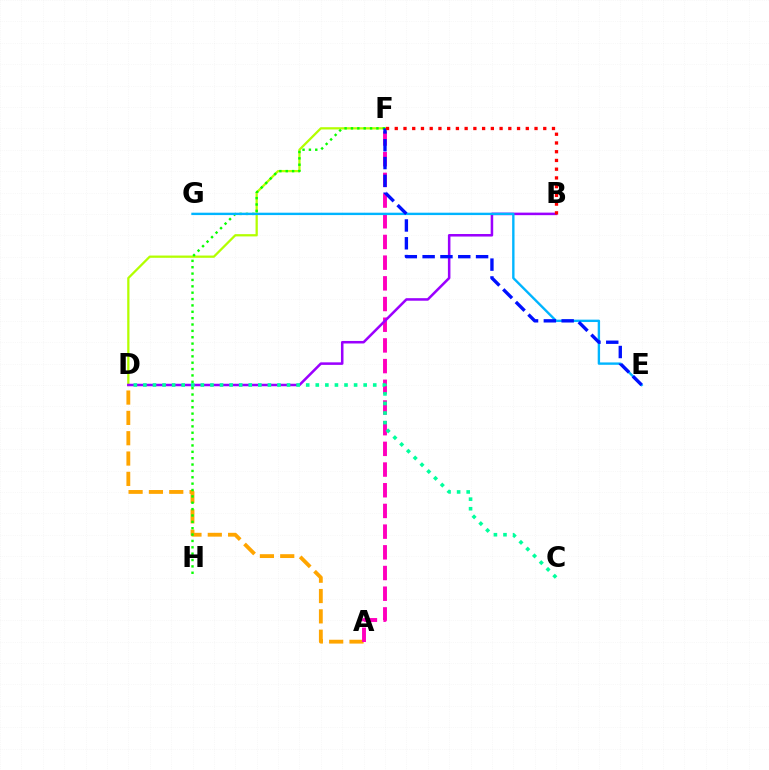{('D', 'F'): [{'color': '#b3ff00', 'line_style': 'solid', 'thickness': 1.63}], ('A', 'D'): [{'color': '#ffa500', 'line_style': 'dashed', 'thickness': 2.76}], ('A', 'F'): [{'color': '#ff00bd', 'line_style': 'dashed', 'thickness': 2.81}], ('F', 'H'): [{'color': '#08ff00', 'line_style': 'dotted', 'thickness': 1.73}], ('B', 'D'): [{'color': '#9b00ff', 'line_style': 'solid', 'thickness': 1.82}], ('E', 'G'): [{'color': '#00b5ff', 'line_style': 'solid', 'thickness': 1.71}], ('E', 'F'): [{'color': '#0010ff', 'line_style': 'dashed', 'thickness': 2.42}], ('B', 'F'): [{'color': '#ff0000', 'line_style': 'dotted', 'thickness': 2.37}], ('C', 'D'): [{'color': '#00ff9d', 'line_style': 'dotted', 'thickness': 2.6}]}